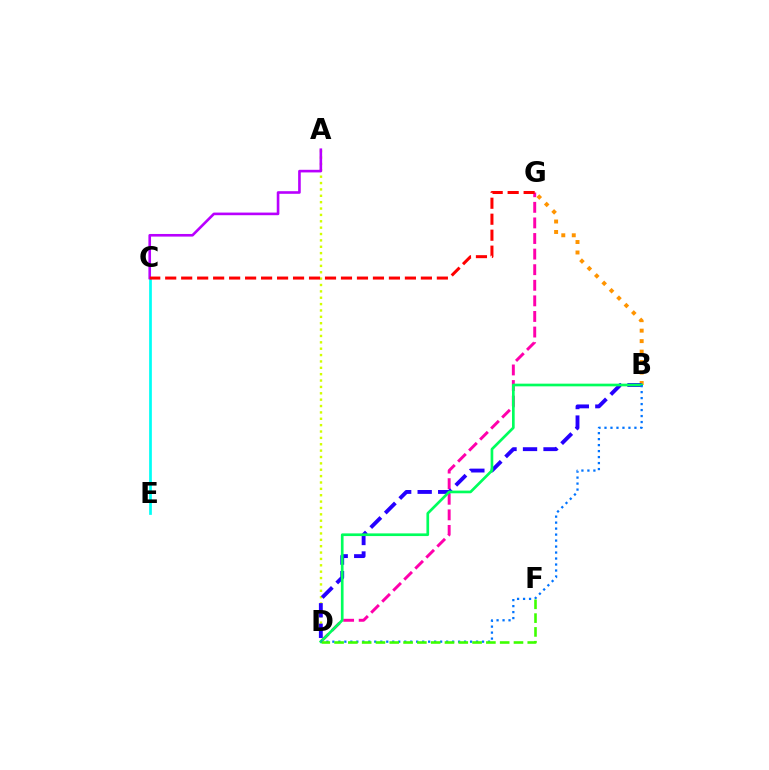{('A', 'D'): [{'color': '#d1ff00', 'line_style': 'dotted', 'thickness': 1.73}], ('C', 'E'): [{'color': '#00fff6', 'line_style': 'solid', 'thickness': 1.96}], ('B', 'G'): [{'color': '#ff9400', 'line_style': 'dotted', 'thickness': 2.85}], ('A', 'C'): [{'color': '#b900ff', 'line_style': 'solid', 'thickness': 1.89}], ('D', 'G'): [{'color': '#ff00ac', 'line_style': 'dashed', 'thickness': 2.12}], ('B', 'D'): [{'color': '#2500ff', 'line_style': 'dashed', 'thickness': 2.79}, {'color': '#00ff5c', 'line_style': 'solid', 'thickness': 1.93}, {'color': '#0074ff', 'line_style': 'dotted', 'thickness': 1.63}], ('C', 'G'): [{'color': '#ff0000', 'line_style': 'dashed', 'thickness': 2.17}], ('D', 'F'): [{'color': '#3dff00', 'line_style': 'dashed', 'thickness': 1.87}]}